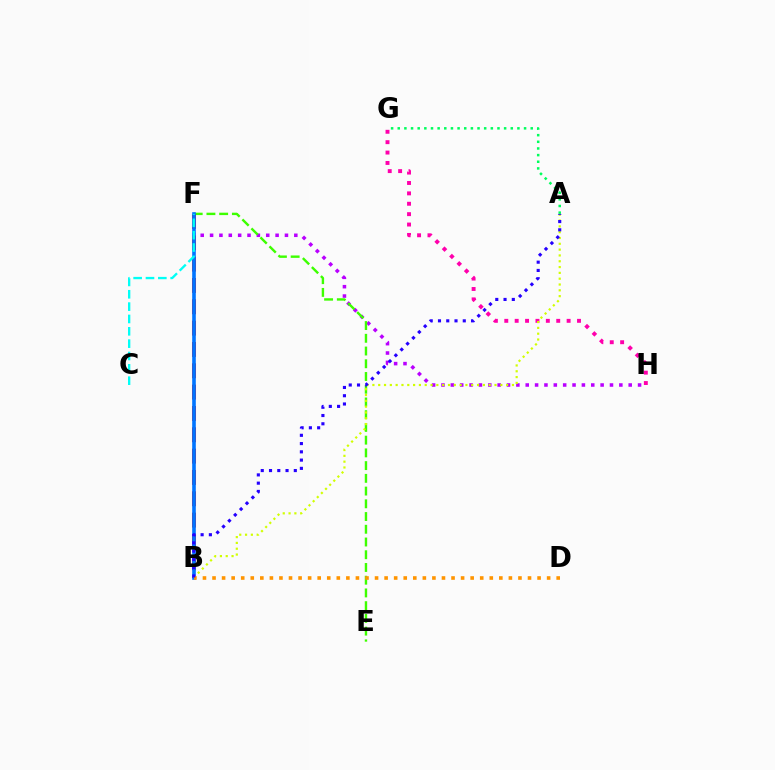{('F', 'H'): [{'color': '#b900ff', 'line_style': 'dotted', 'thickness': 2.54}], ('E', 'F'): [{'color': '#3dff00', 'line_style': 'dashed', 'thickness': 1.73}], ('B', 'F'): [{'color': '#ff0000', 'line_style': 'dashed', 'thickness': 2.9}, {'color': '#0074ff', 'line_style': 'solid', 'thickness': 2.61}], ('G', 'H'): [{'color': '#ff00ac', 'line_style': 'dotted', 'thickness': 2.82}], ('A', 'B'): [{'color': '#d1ff00', 'line_style': 'dotted', 'thickness': 1.58}, {'color': '#2500ff', 'line_style': 'dotted', 'thickness': 2.25}], ('B', 'D'): [{'color': '#ff9400', 'line_style': 'dotted', 'thickness': 2.6}], ('C', 'F'): [{'color': '#00fff6', 'line_style': 'dashed', 'thickness': 1.68}], ('A', 'G'): [{'color': '#00ff5c', 'line_style': 'dotted', 'thickness': 1.81}]}